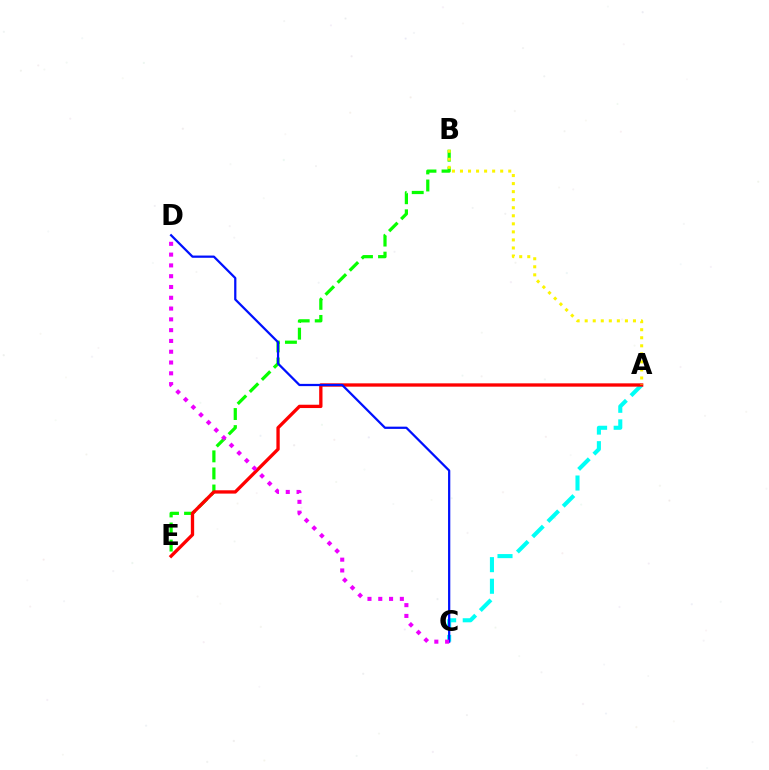{('A', 'C'): [{'color': '#00fff6', 'line_style': 'dashed', 'thickness': 2.93}], ('B', 'E'): [{'color': '#08ff00', 'line_style': 'dashed', 'thickness': 2.32}], ('A', 'E'): [{'color': '#ff0000', 'line_style': 'solid', 'thickness': 2.39}], ('C', 'D'): [{'color': '#0010ff', 'line_style': 'solid', 'thickness': 1.62}, {'color': '#ee00ff', 'line_style': 'dotted', 'thickness': 2.93}], ('A', 'B'): [{'color': '#fcf500', 'line_style': 'dotted', 'thickness': 2.19}]}